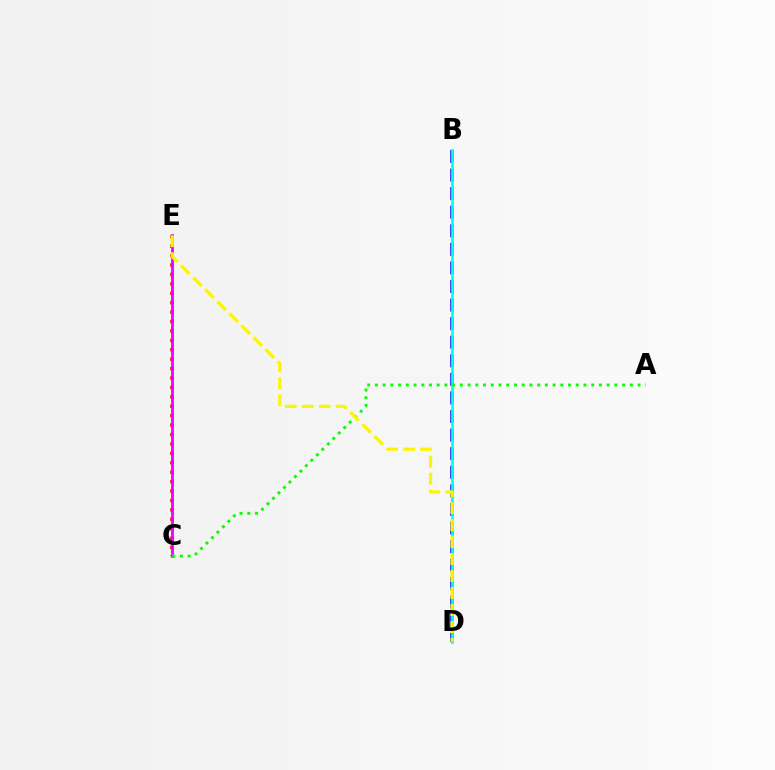{('B', 'D'): [{'color': '#0010ff', 'line_style': 'dashed', 'thickness': 2.52}, {'color': '#00fff6', 'line_style': 'solid', 'thickness': 1.97}], ('C', 'E'): [{'color': '#ff0000', 'line_style': 'dotted', 'thickness': 2.56}, {'color': '#ee00ff', 'line_style': 'solid', 'thickness': 2.0}], ('A', 'C'): [{'color': '#08ff00', 'line_style': 'dotted', 'thickness': 2.1}], ('D', 'E'): [{'color': '#fcf500', 'line_style': 'dashed', 'thickness': 2.31}]}